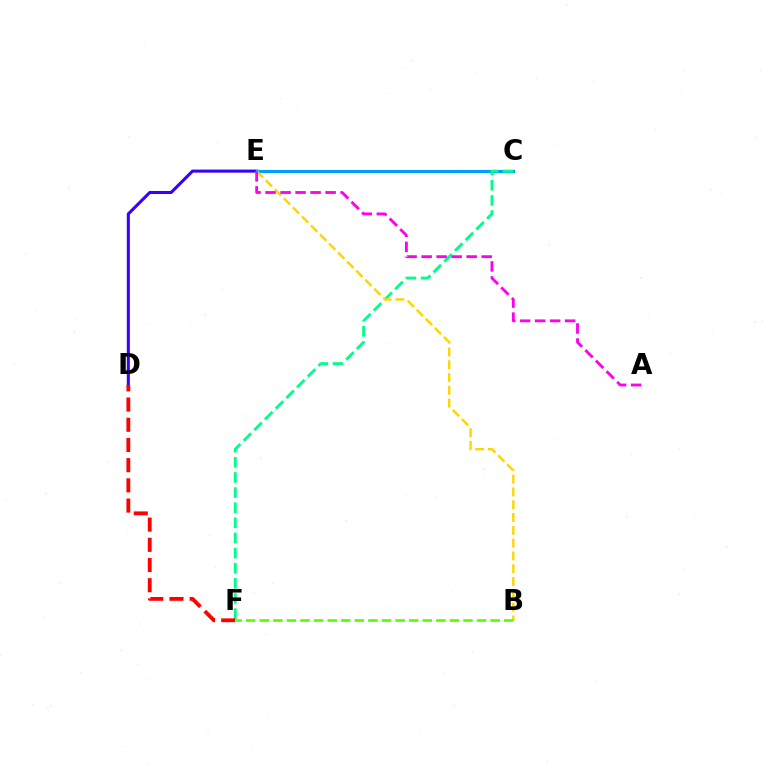{('D', 'E'): [{'color': '#3700ff', 'line_style': 'solid', 'thickness': 2.21}], ('C', 'E'): [{'color': '#009eff', 'line_style': 'solid', 'thickness': 2.26}], ('C', 'F'): [{'color': '#00ff86', 'line_style': 'dashed', 'thickness': 2.06}], ('B', 'E'): [{'color': '#ffd500', 'line_style': 'dashed', 'thickness': 1.74}], ('A', 'E'): [{'color': '#ff00ed', 'line_style': 'dashed', 'thickness': 2.04}], ('D', 'F'): [{'color': '#ff0000', 'line_style': 'dashed', 'thickness': 2.75}], ('B', 'F'): [{'color': '#4fff00', 'line_style': 'dashed', 'thickness': 1.85}]}